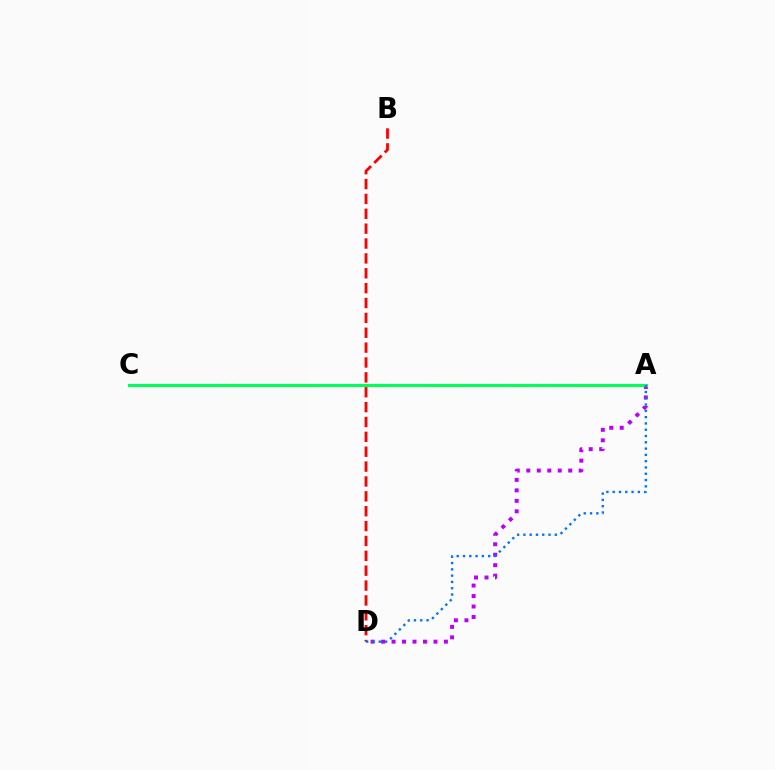{('A', 'D'): [{'color': '#b900ff', 'line_style': 'dotted', 'thickness': 2.85}, {'color': '#0074ff', 'line_style': 'dotted', 'thickness': 1.71}], ('B', 'D'): [{'color': '#ff0000', 'line_style': 'dashed', 'thickness': 2.02}], ('A', 'C'): [{'color': '#d1ff00', 'line_style': 'dotted', 'thickness': 2.23}, {'color': '#00ff5c', 'line_style': 'solid', 'thickness': 2.23}]}